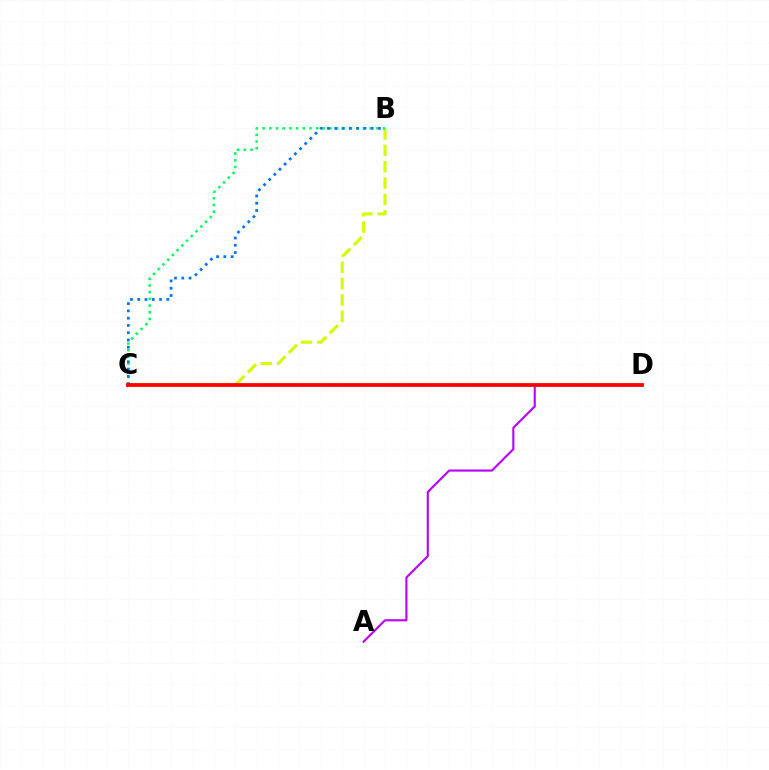{('A', 'D'): [{'color': '#b900ff', 'line_style': 'solid', 'thickness': 1.52}], ('B', 'C'): [{'color': '#d1ff00', 'line_style': 'dashed', 'thickness': 2.22}, {'color': '#00ff5c', 'line_style': 'dotted', 'thickness': 1.82}, {'color': '#0074ff', 'line_style': 'dotted', 'thickness': 1.98}], ('C', 'D'): [{'color': '#ff0000', 'line_style': 'solid', 'thickness': 2.7}]}